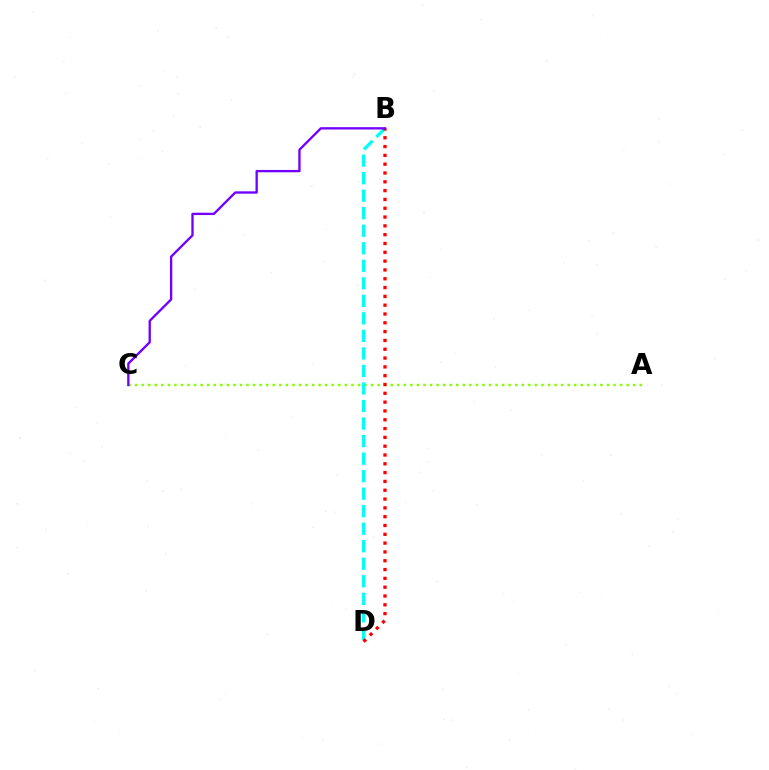{('A', 'C'): [{'color': '#84ff00', 'line_style': 'dotted', 'thickness': 1.78}], ('B', 'D'): [{'color': '#00fff6', 'line_style': 'dashed', 'thickness': 2.38}, {'color': '#ff0000', 'line_style': 'dotted', 'thickness': 2.39}], ('B', 'C'): [{'color': '#7200ff', 'line_style': 'solid', 'thickness': 1.69}]}